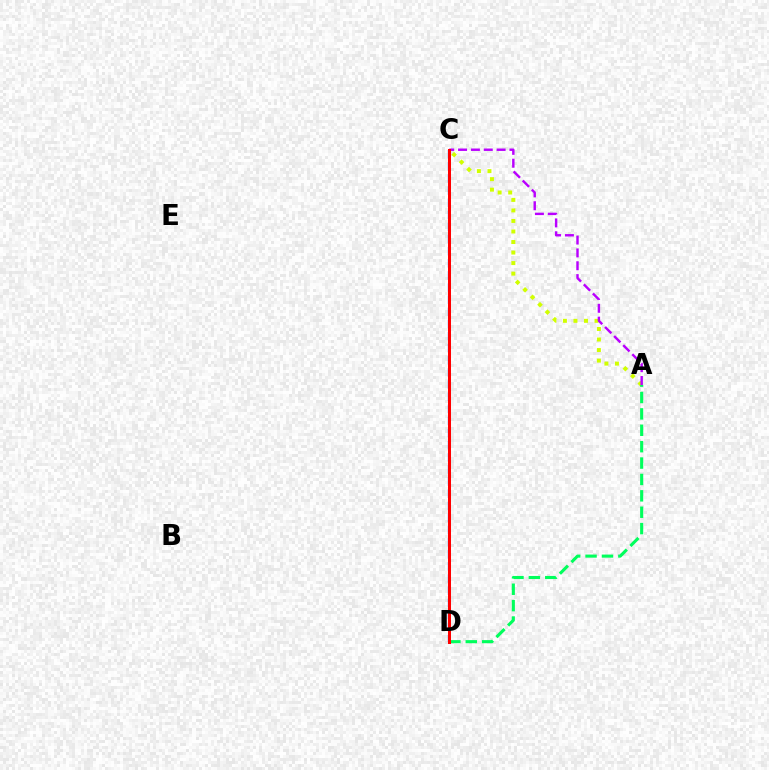{('A', 'C'): [{'color': '#d1ff00', 'line_style': 'dotted', 'thickness': 2.86}, {'color': '#b900ff', 'line_style': 'dashed', 'thickness': 1.75}], ('A', 'D'): [{'color': '#00ff5c', 'line_style': 'dashed', 'thickness': 2.23}], ('C', 'D'): [{'color': '#0074ff', 'line_style': 'dashed', 'thickness': 1.65}, {'color': '#ff0000', 'line_style': 'solid', 'thickness': 2.15}]}